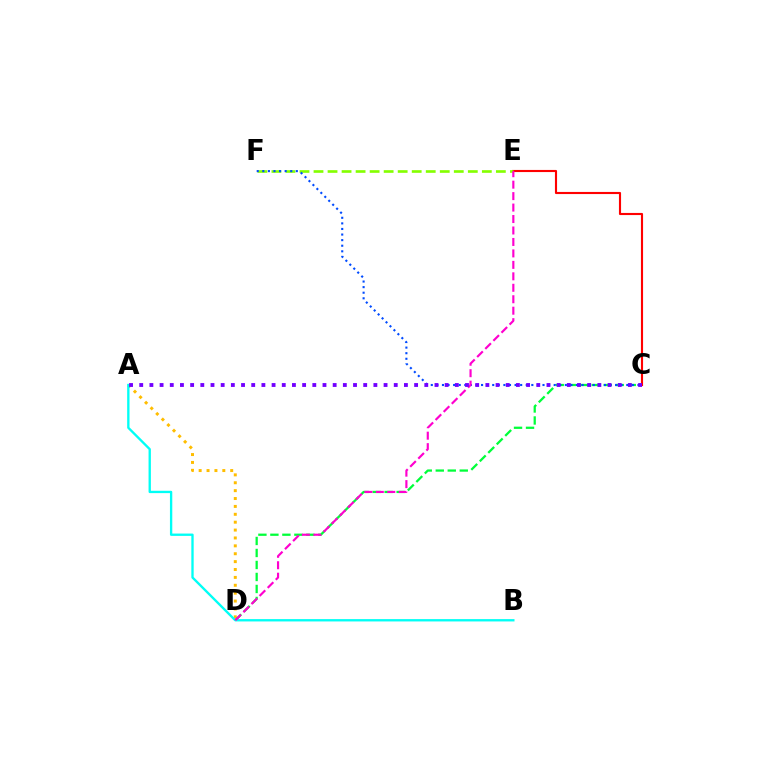{('A', 'D'): [{'color': '#ffbd00', 'line_style': 'dotted', 'thickness': 2.14}], ('C', 'D'): [{'color': '#00ff39', 'line_style': 'dashed', 'thickness': 1.63}], ('C', 'E'): [{'color': '#ff0000', 'line_style': 'solid', 'thickness': 1.53}], ('E', 'F'): [{'color': '#84ff00', 'line_style': 'dashed', 'thickness': 1.91}], ('A', 'B'): [{'color': '#00fff6', 'line_style': 'solid', 'thickness': 1.68}], ('C', 'F'): [{'color': '#004bff', 'line_style': 'dotted', 'thickness': 1.52}], ('D', 'E'): [{'color': '#ff00cf', 'line_style': 'dashed', 'thickness': 1.56}], ('A', 'C'): [{'color': '#7200ff', 'line_style': 'dotted', 'thickness': 2.77}]}